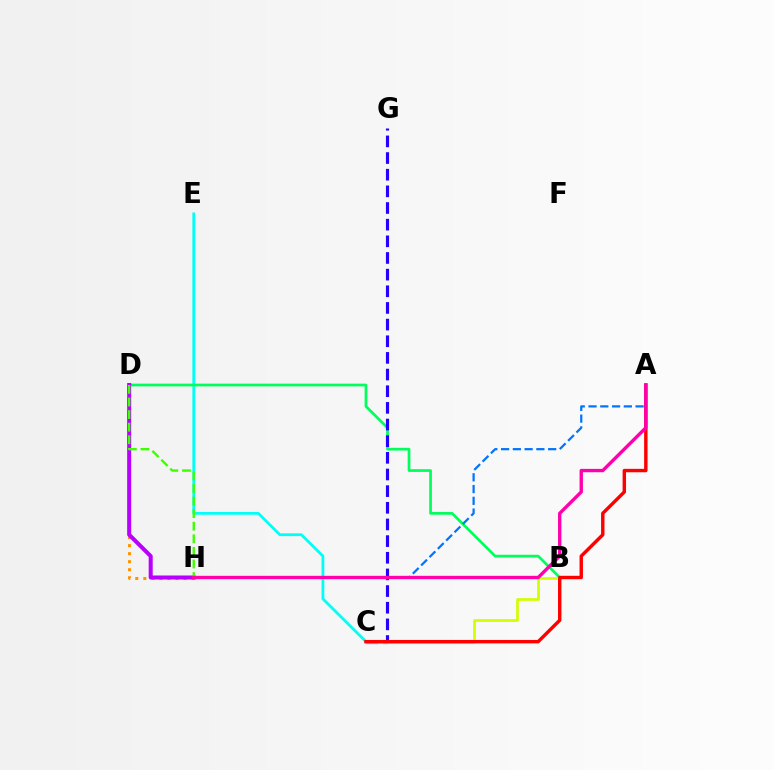{('D', 'H'): [{'color': '#ff9400', 'line_style': 'dotted', 'thickness': 2.18}, {'color': '#b900ff', 'line_style': 'solid', 'thickness': 2.9}, {'color': '#3dff00', 'line_style': 'dashed', 'thickness': 1.71}], ('C', 'E'): [{'color': '#00fff6', 'line_style': 'solid', 'thickness': 2.0}], ('B', 'D'): [{'color': '#00ff5c', 'line_style': 'solid', 'thickness': 1.96}], ('C', 'G'): [{'color': '#2500ff', 'line_style': 'dashed', 'thickness': 2.26}], ('B', 'C'): [{'color': '#d1ff00', 'line_style': 'solid', 'thickness': 1.94}], ('A', 'C'): [{'color': '#ff0000', 'line_style': 'solid', 'thickness': 2.46}], ('A', 'H'): [{'color': '#0074ff', 'line_style': 'dashed', 'thickness': 1.6}, {'color': '#ff00ac', 'line_style': 'solid', 'thickness': 2.42}]}